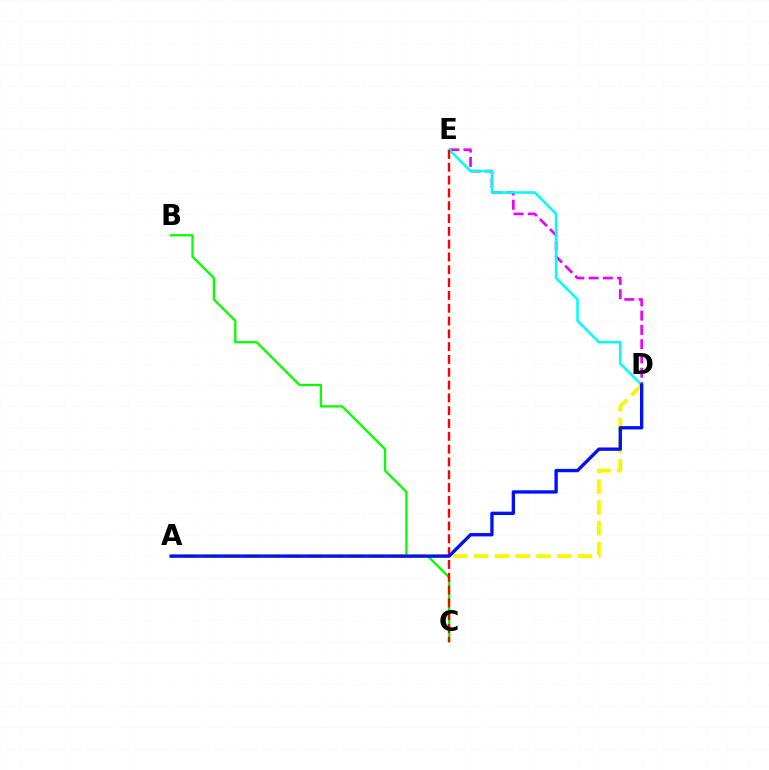{('D', 'E'): [{'color': '#ee00ff', 'line_style': 'dashed', 'thickness': 1.94}, {'color': '#00fff6', 'line_style': 'solid', 'thickness': 1.85}], ('B', 'C'): [{'color': '#08ff00', 'line_style': 'solid', 'thickness': 1.66}], ('A', 'D'): [{'color': '#fcf500', 'line_style': 'dashed', 'thickness': 2.82}, {'color': '#0010ff', 'line_style': 'solid', 'thickness': 2.4}], ('C', 'E'): [{'color': '#ff0000', 'line_style': 'dashed', 'thickness': 1.74}]}